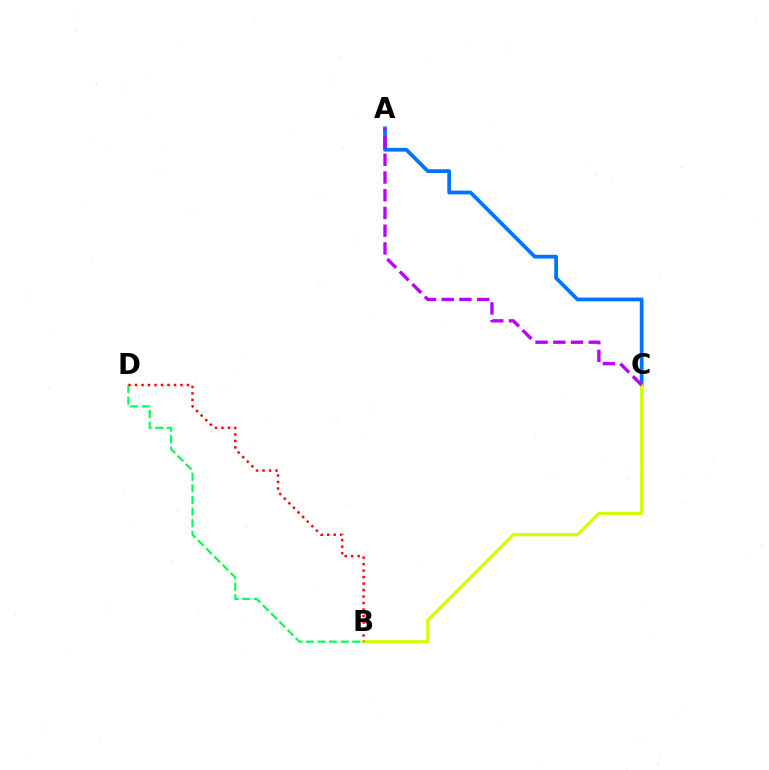{('A', 'C'): [{'color': '#0074ff', 'line_style': 'solid', 'thickness': 2.71}, {'color': '#b900ff', 'line_style': 'dashed', 'thickness': 2.41}], ('B', 'D'): [{'color': '#00ff5c', 'line_style': 'dashed', 'thickness': 1.58}, {'color': '#ff0000', 'line_style': 'dotted', 'thickness': 1.76}], ('B', 'C'): [{'color': '#d1ff00', 'line_style': 'solid', 'thickness': 2.22}]}